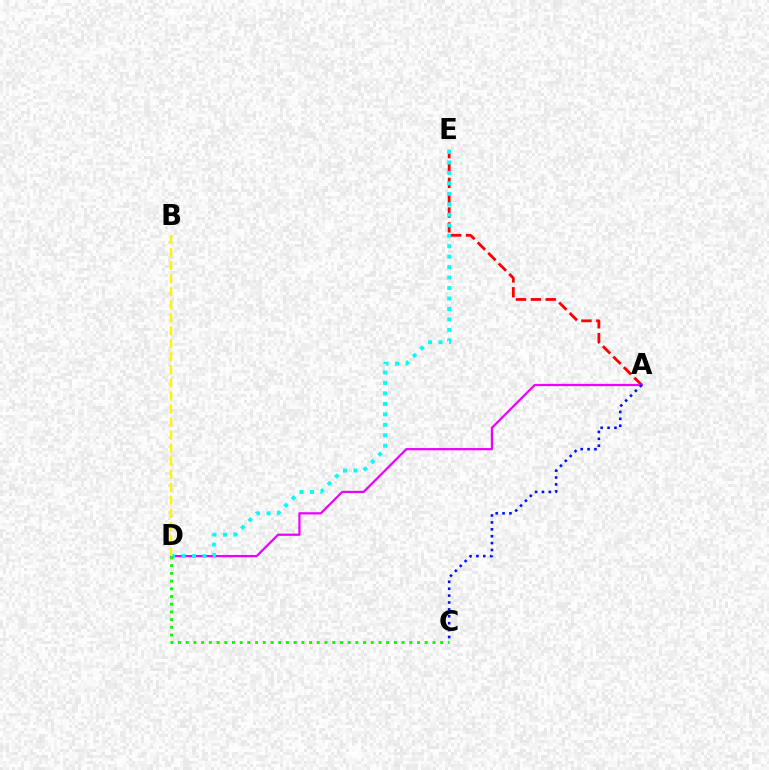{('A', 'E'): [{'color': '#ff0000', 'line_style': 'dashed', 'thickness': 2.02}], ('A', 'D'): [{'color': '#ee00ff', 'line_style': 'solid', 'thickness': 1.61}], ('D', 'E'): [{'color': '#00fff6', 'line_style': 'dotted', 'thickness': 2.84}], ('C', 'D'): [{'color': '#08ff00', 'line_style': 'dotted', 'thickness': 2.09}], ('A', 'C'): [{'color': '#0010ff', 'line_style': 'dotted', 'thickness': 1.87}], ('B', 'D'): [{'color': '#fcf500', 'line_style': 'dashed', 'thickness': 1.77}]}